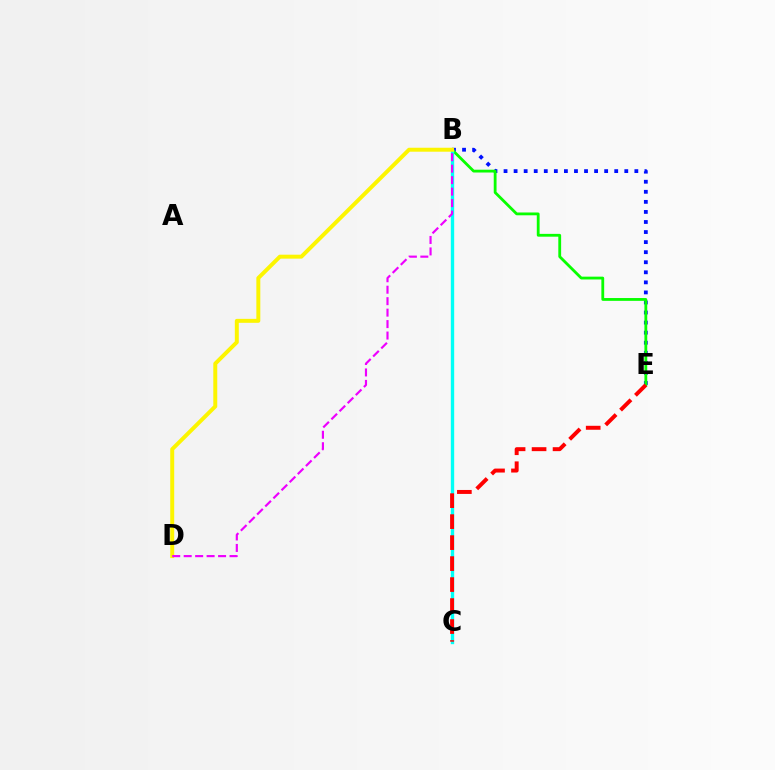{('B', 'E'): [{'color': '#0010ff', 'line_style': 'dotted', 'thickness': 2.73}, {'color': '#08ff00', 'line_style': 'solid', 'thickness': 2.02}], ('B', 'C'): [{'color': '#00fff6', 'line_style': 'solid', 'thickness': 2.42}], ('B', 'D'): [{'color': '#fcf500', 'line_style': 'solid', 'thickness': 2.85}, {'color': '#ee00ff', 'line_style': 'dashed', 'thickness': 1.56}], ('C', 'E'): [{'color': '#ff0000', 'line_style': 'dashed', 'thickness': 2.85}]}